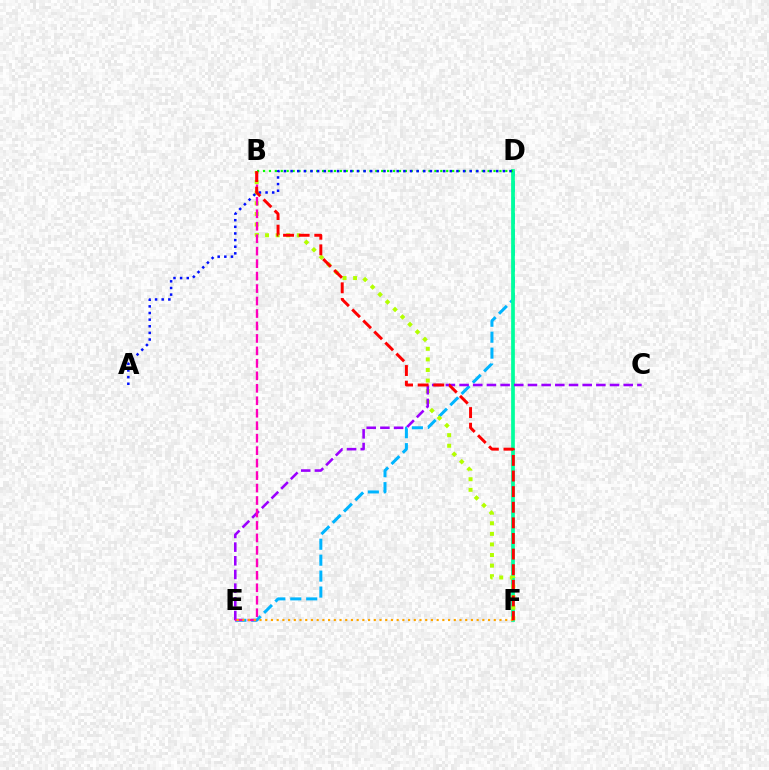{('D', 'E'): [{'color': '#00b5ff', 'line_style': 'dashed', 'thickness': 2.17}], ('D', 'F'): [{'color': '#00ff9d', 'line_style': 'solid', 'thickness': 2.67}], ('B', 'F'): [{'color': '#b3ff00', 'line_style': 'dotted', 'thickness': 2.87}, {'color': '#ff0000', 'line_style': 'dashed', 'thickness': 2.12}], ('C', 'E'): [{'color': '#9b00ff', 'line_style': 'dashed', 'thickness': 1.86}], ('B', 'E'): [{'color': '#ff00bd', 'line_style': 'dashed', 'thickness': 1.69}], ('E', 'F'): [{'color': '#ffa500', 'line_style': 'dotted', 'thickness': 1.55}], ('B', 'D'): [{'color': '#08ff00', 'line_style': 'dotted', 'thickness': 1.61}], ('A', 'D'): [{'color': '#0010ff', 'line_style': 'dotted', 'thickness': 1.8}]}